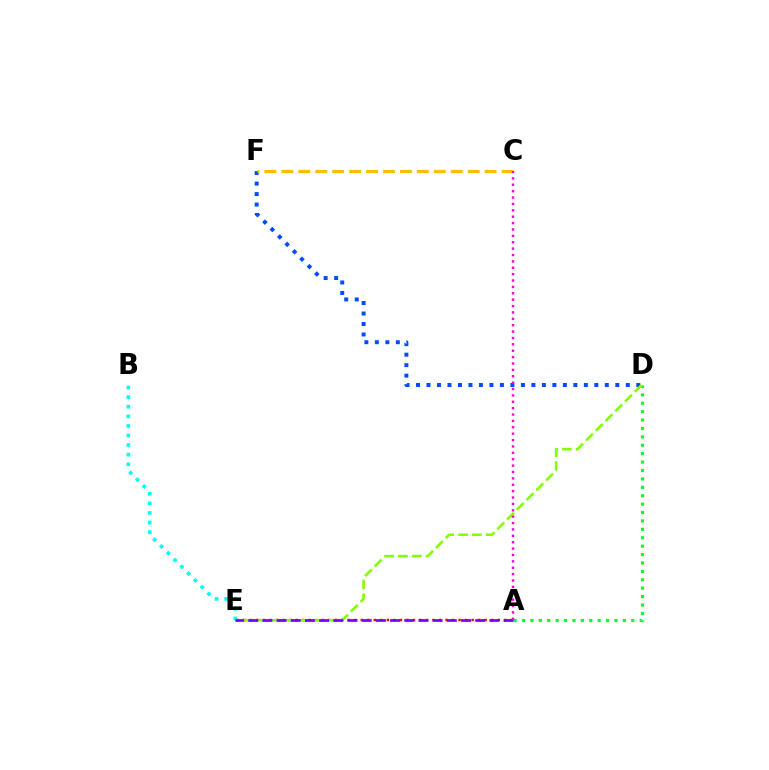{('D', 'F'): [{'color': '#004bff', 'line_style': 'dotted', 'thickness': 2.85}], ('B', 'E'): [{'color': '#00fff6', 'line_style': 'dotted', 'thickness': 2.61}], ('C', 'F'): [{'color': '#ffbd00', 'line_style': 'dashed', 'thickness': 2.3}], ('A', 'E'): [{'color': '#ff0000', 'line_style': 'dotted', 'thickness': 1.77}, {'color': '#7200ff', 'line_style': 'dashed', 'thickness': 1.93}], ('A', 'D'): [{'color': '#00ff39', 'line_style': 'dotted', 'thickness': 2.28}], ('D', 'E'): [{'color': '#84ff00', 'line_style': 'dashed', 'thickness': 1.87}], ('A', 'C'): [{'color': '#ff00cf', 'line_style': 'dotted', 'thickness': 1.73}]}